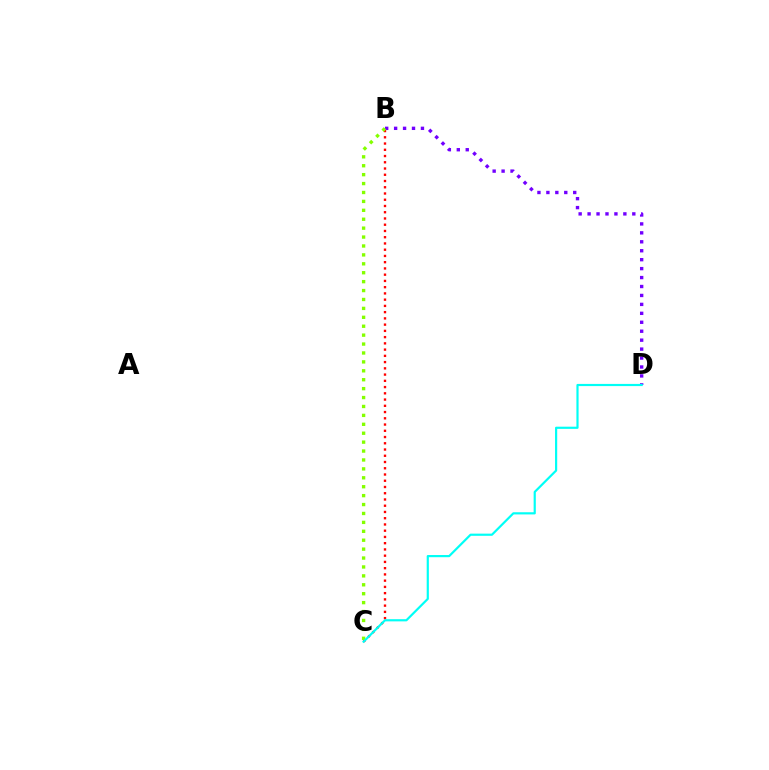{('B', 'C'): [{'color': '#ff0000', 'line_style': 'dotted', 'thickness': 1.7}, {'color': '#84ff00', 'line_style': 'dotted', 'thickness': 2.42}], ('B', 'D'): [{'color': '#7200ff', 'line_style': 'dotted', 'thickness': 2.43}], ('C', 'D'): [{'color': '#00fff6', 'line_style': 'solid', 'thickness': 1.57}]}